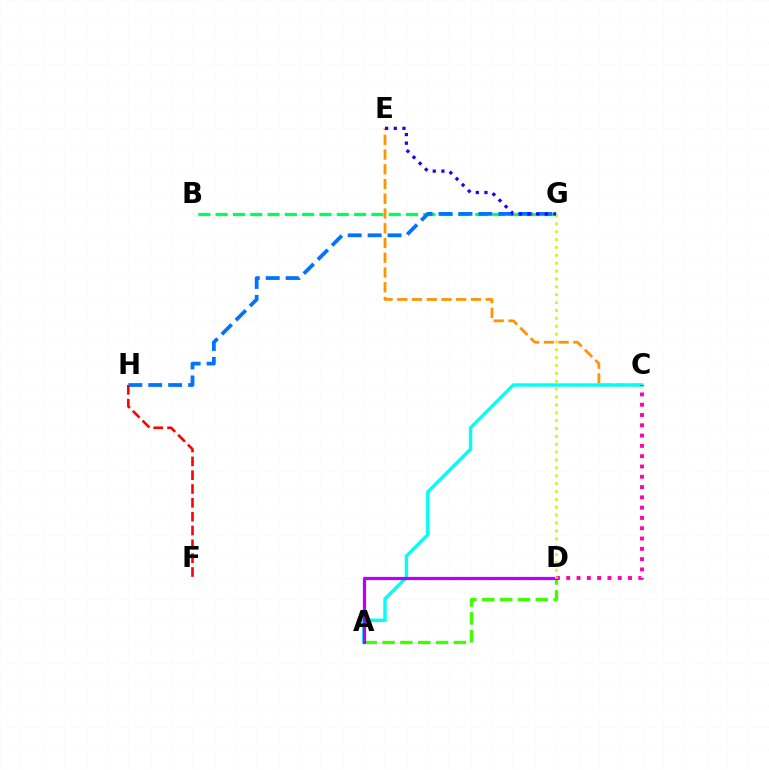{('C', 'E'): [{'color': '#ff9400', 'line_style': 'dashed', 'thickness': 2.0}], ('B', 'G'): [{'color': '#00ff5c', 'line_style': 'dashed', 'thickness': 2.35}], ('A', 'C'): [{'color': '#00fff6', 'line_style': 'solid', 'thickness': 2.43}], ('A', 'D'): [{'color': '#3dff00', 'line_style': 'dashed', 'thickness': 2.42}, {'color': '#b900ff', 'line_style': 'solid', 'thickness': 2.32}], ('G', 'H'): [{'color': '#0074ff', 'line_style': 'dashed', 'thickness': 2.71}], ('C', 'D'): [{'color': '#ff00ac', 'line_style': 'dotted', 'thickness': 2.8}], ('F', 'H'): [{'color': '#ff0000', 'line_style': 'dashed', 'thickness': 1.88}], ('D', 'G'): [{'color': '#d1ff00', 'line_style': 'dotted', 'thickness': 2.14}], ('E', 'G'): [{'color': '#2500ff', 'line_style': 'dotted', 'thickness': 2.35}]}